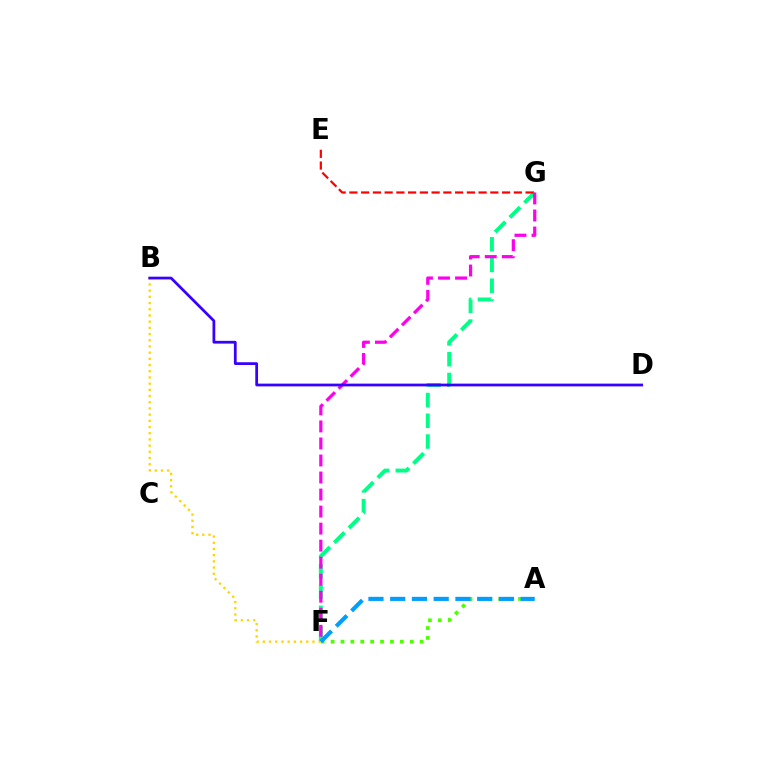{('A', 'F'): [{'color': '#4fff00', 'line_style': 'dotted', 'thickness': 2.69}, {'color': '#009eff', 'line_style': 'dashed', 'thickness': 2.95}], ('F', 'G'): [{'color': '#00ff86', 'line_style': 'dashed', 'thickness': 2.82}, {'color': '#ff00ed', 'line_style': 'dashed', 'thickness': 2.31}], ('E', 'G'): [{'color': '#ff0000', 'line_style': 'dashed', 'thickness': 1.6}], ('B', 'F'): [{'color': '#ffd500', 'line_style': 'dotted', 'thickness': 1.68}], ('B', 'D'): [{'color': '#3700ff', 'line_style': 'solid', 'thickness': 1.98}]}